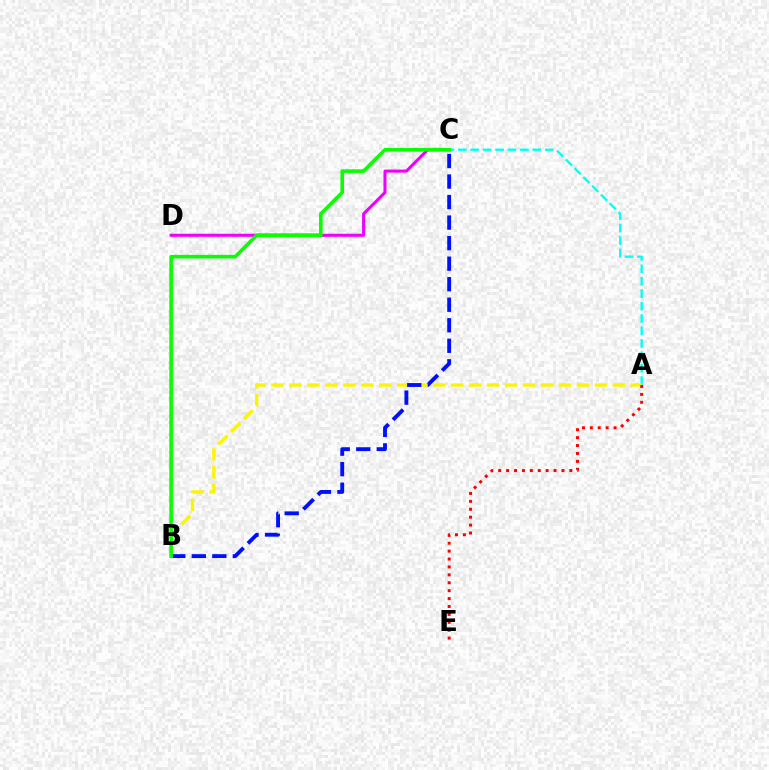{('C', 'D'): [{'color': '#ee00ff', 'line_style': 'solid', 'thickness': 2.21}], ('A', 'C'): [{'color': '#00fff6', 'line_style': 'dashed', 'thickness': 1.69}], ('A', 'B'): [{'color': '#fcf500', 'line_style': 'dashed', 'thickness': 2.44}], ('A', 'E'): [{'color': '#ff0000', 'line_style': 'dotted', 'thickness': 2.15}], ('B', 'C'): [{'color': '#0010ff', 'line_style': 'dashed', 'thickness': 2.79}, {'color': '#08ff00', 'line_style': 'solid', 'thickness': 2.59}]}